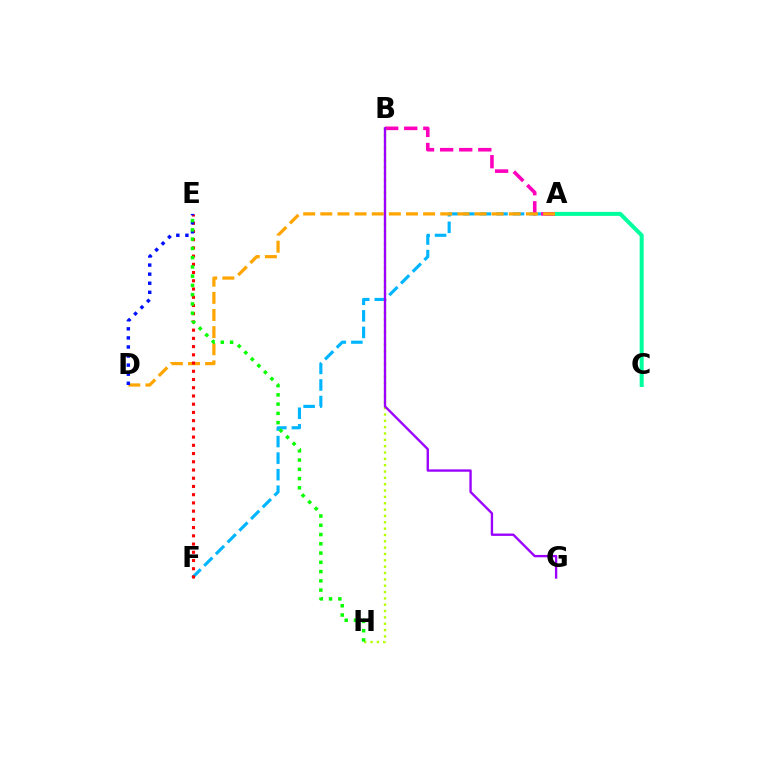{('A', 'F'): [{'color': '#00b5ff', 'line_style': 'dashed', 'thickness': 2.25}], ('A', 'C'): [{'color': '#00ff9d', 'line_style': 'solid', 'thickness': 2.88}], ('A', 'B'): [{'color': '#ff00bd', 'line_style': 'dashed', 'thickness': 2.59}], ('A', 'D'): [{'color': '#ffa500', 'line_style': 'dashed', 'thickness': 2.33}], ('B', 'H'): [{'color': '#b3ff00', 'line_style': 'dotted', 'thickness': 1.72}], ('E', 'F'): [{'color': '#ff0000', 'line_style': 'dotted', 'thickness': 2.24}], ('B', 'G'): [{'color': '#9b00ff', 'line_style': 'solid', 'thickness': 1.69}], ('D', 'E'): [{'color': '#0010ff', 'line_style': 'dotted', 'thickness': 2.47}], ('E', 'H'): [{'color': '#08ff00', 'line_style': 'dotted', 'thickness': 2.52}]}